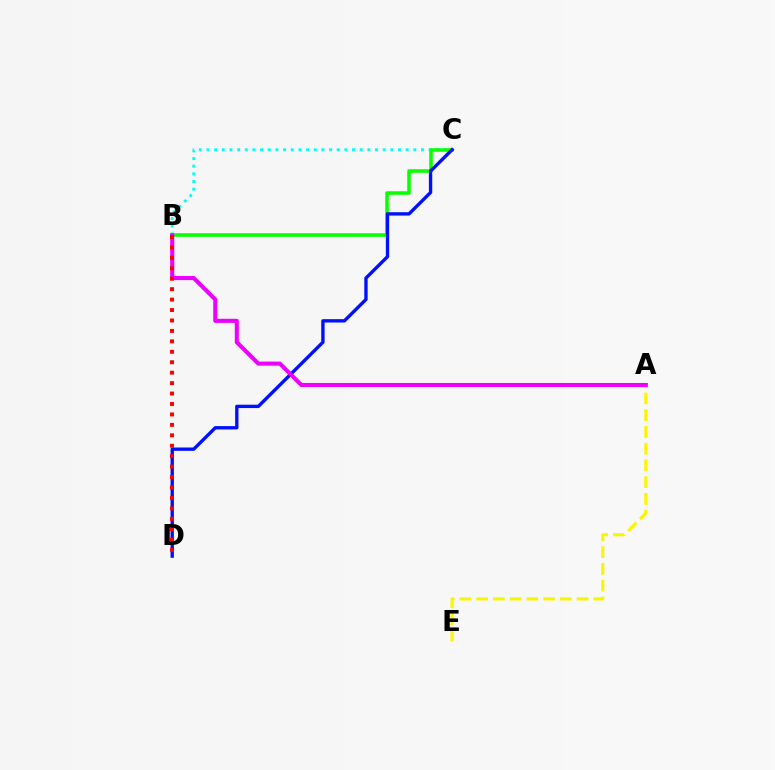{('B', 'C'): [{'color': '#00fff6', 'line_style': 'dotted', 'thickness': 2.08}, {'color': '#08ff00', 'line_style': 'solid', 'thickness': 2.54}], ('A', 'E'): [{'color': '#fcf500', 'line_style': 'dashed', 'thickness': 2.27}], ('C', 'D'): [{'color': '#0010ff', 'line_style': 'solid', 'thickness': 2.41}], ('A', 'B'): [{'color': '#ee00ff', 'line_style': 'solid', 'thickness': 2.94}], ('B', 'D'): [{'color': '#ff0000', 'line_style': 'dotted', 'thickness': 2.84}]}